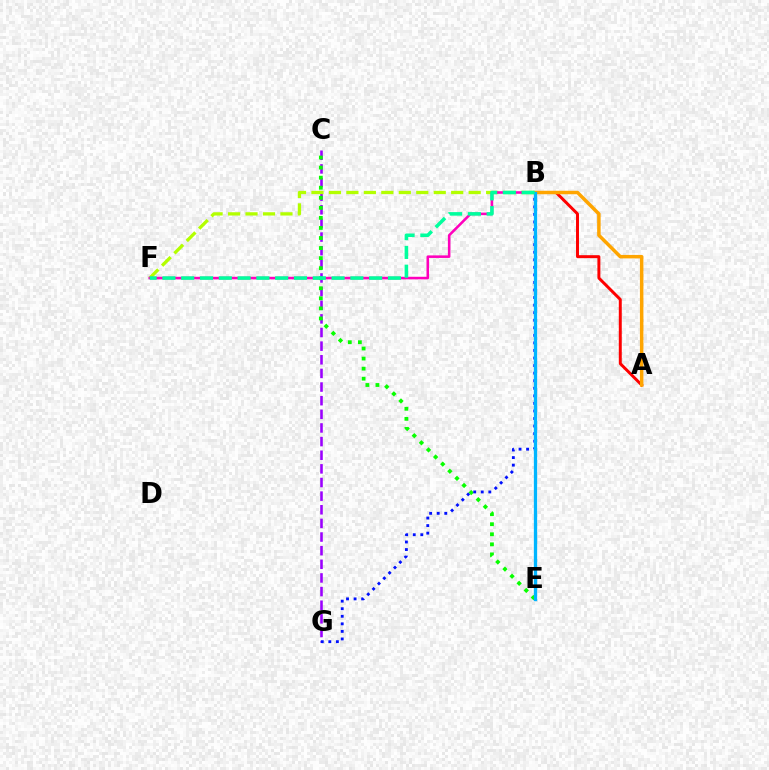{('C', 'G'): [{'color': '#9b00ff', 'line_style': 'dashed', 'thickness': 1.85}], ('B', 'F'): [{'color': '#b3ff00', 'line_style': 'dashed', 'thickness': 2.37}, {'color': '#ff00bd', 'line_style': 'solid', 'thickness': 1.84}, {'color': '#00ff9d', 'line_style': 'dashed', 'thickness': 2.55}], ('C', 'E'): [{'color': '#08ff00', 'line_style': 'dotted', 'thickness': 2.73}], ('A', 'B'): [{'color': '#ff0000', 'line_style': 'solid', 'thickness': 2.13}, {'color': '#ffa500', 'line_style': 'solid', 'thickness': 2.51}], ('B', 'G'): [{'color': '#0010ff', 'line_style': 'dotted', 'thickness': 2.05}], ('B', 'E'): [{'color': '#00b5ff', 'line_style': 'solid', 'thickness': 2.38}]}